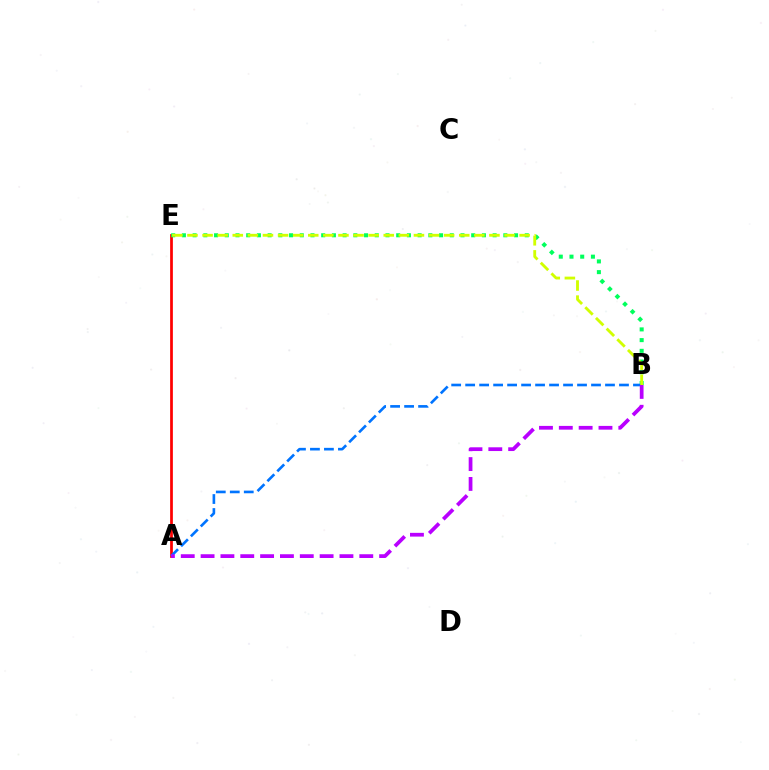{('A', 'E'): [{'color': '#ff0000', 'line_style': 'solid', 'thickness': 1.98}], ('B', 'E'): [{'color': '#00ff5c', 'line_style': 'dotted', 'thickness': 2.91}, {'color': '#d1ff00', 'line_style': 'dashed', 'thickness': 2.05}], ('A', 'B'): [{'color': '#0074ff', 'line_style': 'dashed', 'thickness': 1.9}, {'color': '#b900ff', 'line_style': 'dashed', 'thickness': 2.69}]}